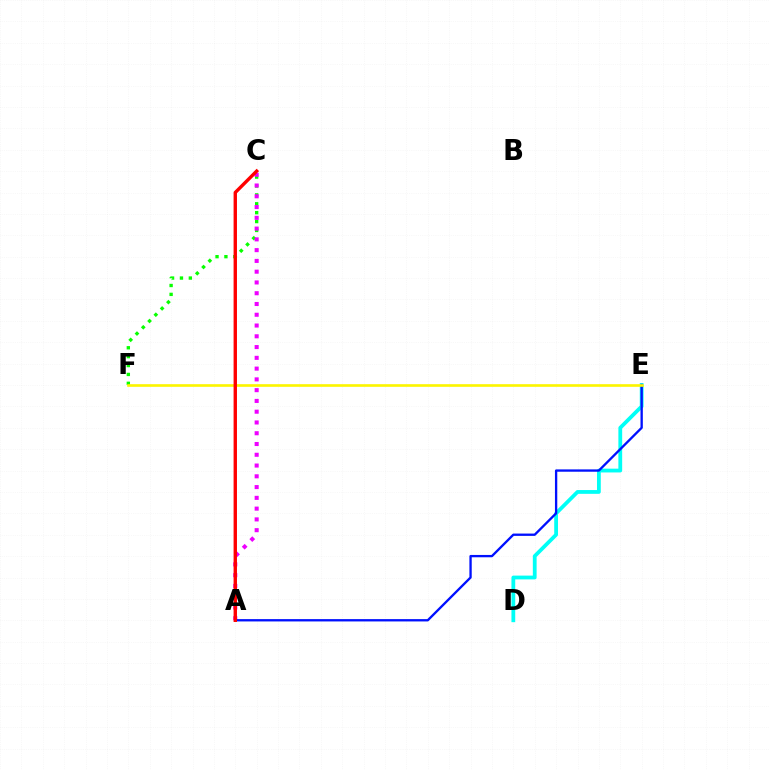{('D', 'E'): [{'color': '#00fff6', 'line_style': 'solid', 'thickness': 2.73}], ('C', 'F'): [{'color': '#08ff00', 'line_style': 'dotted', 'thickness': 2.42}], ('A', 'C'): [{'color': '#ee00ff', 'line_style': 'dotted', 'thickness': 2.93}, {'color': '#ff0000', 'line_style': 'solid', 'thickness': 2.43}], ('A', 'E'): [{'color': '#0010ff', 'line_style': 'solid', 'thickness': 1.67}], ('E', 'F'): [{'color': '#fcf500', 'line_style': 'solid', 'thickness': 1.9}]}